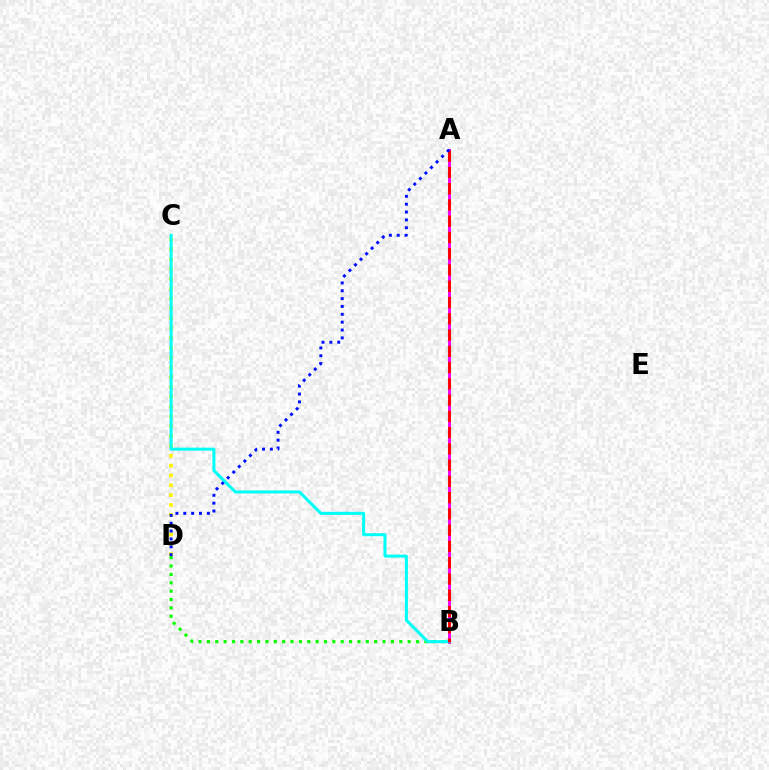{('C', 'D'): [{'color': '#fcf500', 'line_style': 'dotted', 'thickness': 2.67}], ('B', 'D'): [{'color': '#08ff00', 'line_style': 'dotted', 'thickness': 2.27}], ('A', 'B'): [{'color': '#ee00ff', 'line_style': 'solid', 'thickness': 2.09}, {'color': '#ff0000', 'line_style': 'dashed', 'thickness': 2.21}], ('B', 'C'): [{'color': '#00fff6', 'line_style': 'solid', 'thickness': 2.18}], ('A', 'D'): [{'color': '#0010ff', 'line_style': 'dotted', 'thickness': 2.13}]}